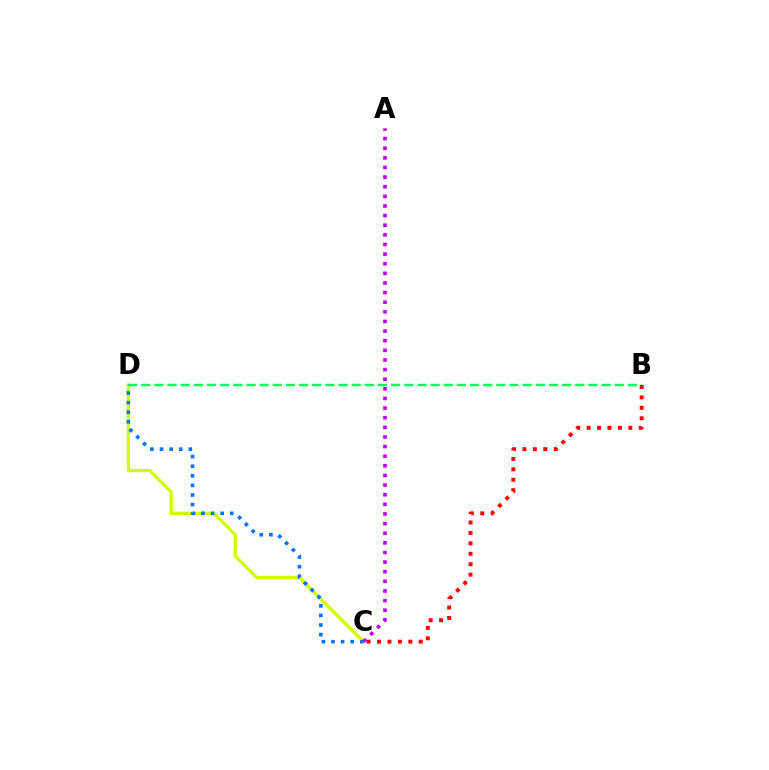{('C', 'D'): [{'color': '#d1ff00', 'line_style': 'solid', 'thickness': 2.37}, {'color': '#0074ff', 'line_style': 'dotted', 'thickness': 2.61}], ('B', 'D'): [{'color': '#00ff5c', 'line_style': 'dashed', 'thickness': 1.79}], ('A', 'C'): [{'color': '#b900ff', 'line_style': 'dotted', 'thickness': 2.62}], ('B', 'C'): [{'color': '#ff0000', 'line_style': 'dotted', 'thickness': 2.83}]}